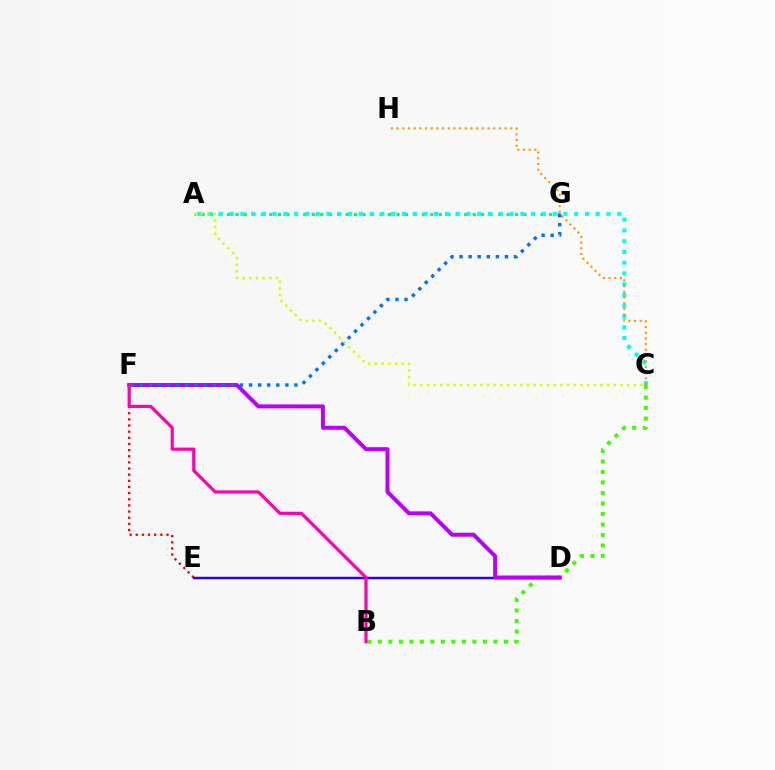{('A', 'G'): [{'color': '#00ff5c', 'line_style': 'dotted', 'thickness': 2.3}], ('A', 'C'): [{'color': '#00fff6', 'line_style': 'dotted', 'thickness': 2.93}, {'color': '#d1ff00', 'line_style': 'dotted', 'thickness': 1.81}], ('D', 'E'): [{'color': '#2500ff', 'line_style': 'solid', 'thickness': 1.77}], ('B', 'C'): [{'color': '#3dff00', 'line_style': 'dotted', 'thickness': 2.85}], ('C', 'H'): [{'color': '#ff9400', 'line_style': 'dotted', 'thickness': 1.54}], ('D', 'F'): [{'color': '#b900ff', 'line_style': 'solid', 'thickness': 2.86}], ('F', 'G'): [{'color': '#0074ff', 'line_style': 'dotted', 'thickness': 2.47}], ('E', 'F'): [{'color': '#ff0000', 'line_style': 'dotted', 'thickness': 1.67}], ('B', 'F'): [{'color': '#ff00ac', 'line_style': 'solid', 'thickness': 2.27}]}